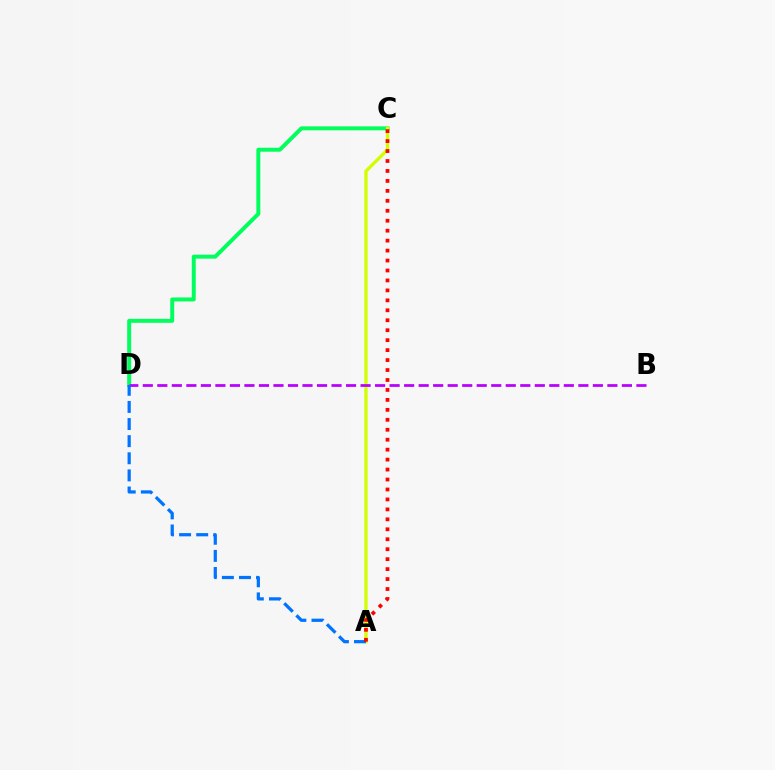{('C', 'D'): [{'color': '#00ff5c', 'line_style': 'solid', 'thickness': 2.85}], ('A', 'C'): [{'color': '#d1ff00', 'line_style': 'solid', 'thickness': 2.38}, {'color': '#ff0000', 'line_style': 'dotted', 'thickness': 2.7}], ('B', 'D'): [{'color': '#b900ff', 'line_style': 'dashed', 'thickness': 1.97}], ('A', 'D'): [{'color': '#0074ff', 'line_style': 'dashed', 'thickness': 2.32}]}